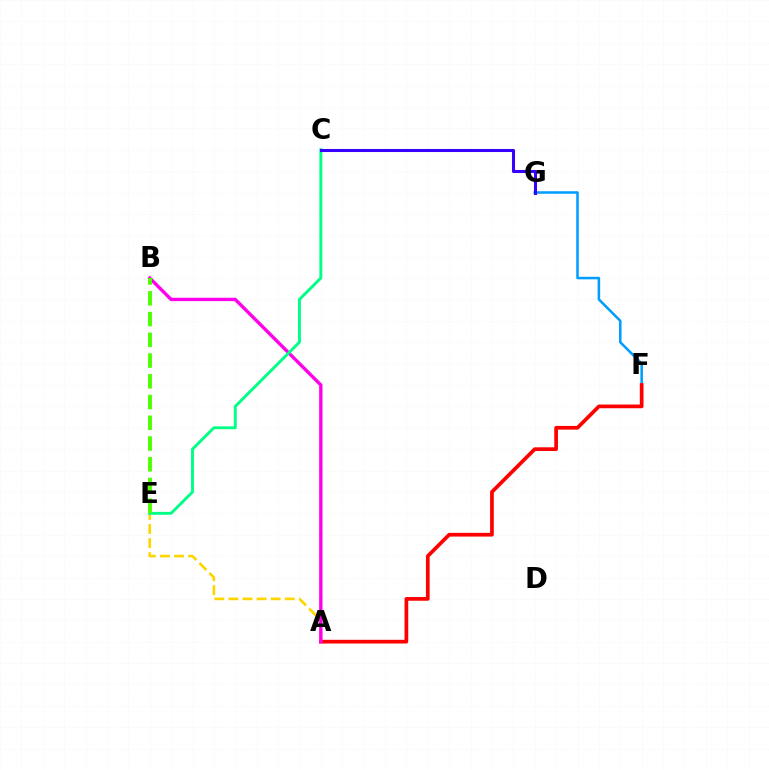{('F', 'G'): [{'color': '#009eff', 'line_style': 'solid', 'thickness': 1.83}], ('A', 'F'): [{'color': '#ff0000', 'line_style': 'solid', 'thickness': 2.67}], ('A', 'E'): [{'color': '#ffd500', 'line_style': 'dashed', 'thickness': 1.92}], ('A', 'B'): [{'color': '#ff00ed', 'line_style': 'solid', 'thickness': 2.42}], ('C', 'E'): [{'color': '#00ff86', 'line_style': 'solid', 'thickness': 2.1}], ('B', 'E'): [{'color': '#4fff00', 'line_style': 'dashed', 'thickness': 2.82}], ('C', 'G'): [{'color': '#3700ff', 'line_style': 'solid', 'thickness': 2.2}]}